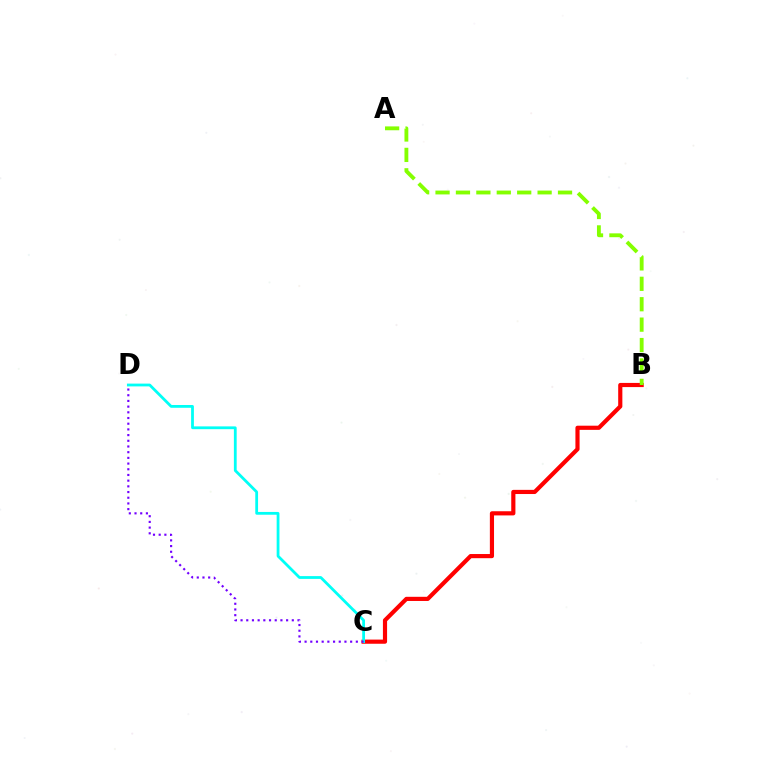{('B', 'C'): [{'color': '#ff0000', 'line_style': 'solid', 'thickness': 3.0}], ('A', 'B'): [{'color': '#84ff00', 'line_style': 'dashed', 'thickness': 2.77}], ('C', 'D'): [{'color': '#00fff6', 'line_style': 'solid', 'thickness': 2.01}, {'color': '#7200ff', 'line_style': 'dotted', 'thickness': 1.55}]}